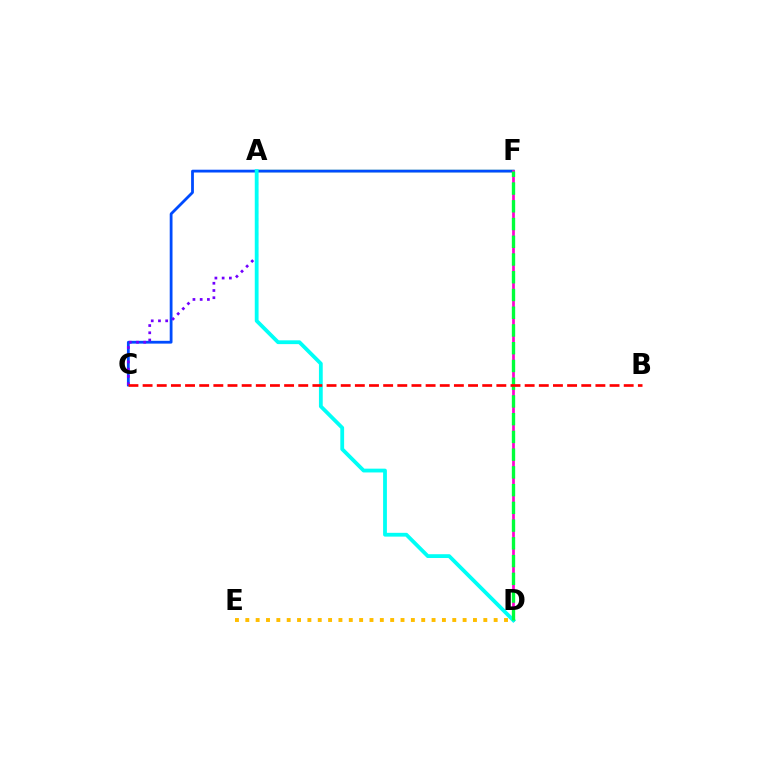{('A', 'F'): [{'color': '#84ff00', 'line_style': 'solid', 'thickness': 1.65}], ('C', 'F'): [{'color': '#004bff', 'line_style': 'solid', 'thickness': 2.01}], ('D', 'E'): [{'color': '#ffbd00', 'line_style': 'dotted', 'thickness': 2.81}], ('A', 'C'): [{'color': '#7200ff', 'line_style': 'dotted', 'thickness': 1.96}], ('D', 'F'): [{'color': '#ff00cf', 'line_style': 'solid', 'thickness': 1.96}, {'color': '#00ff39', 'line_style': 'dashed', 'thickness': 2.41}], ('A', 'D'): [{'color': '#00fff6', 'line_style': 'solid', 'thickness': 2.73}], ('B', 'C'): [{'color': '#ff0000', 'line_style': 'dashed', 'thickness': 1.92}]}